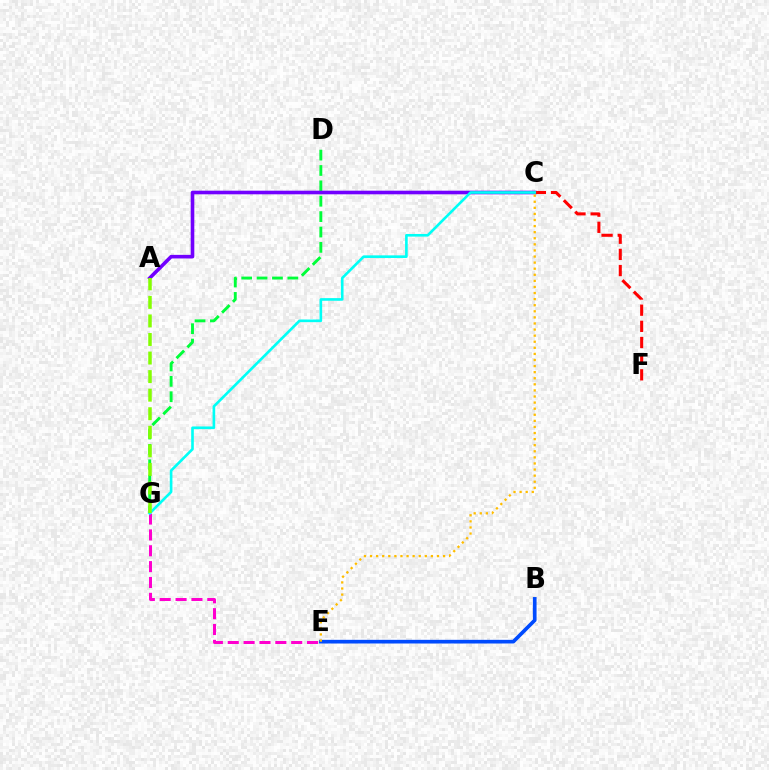{('D', 'G'): [{'color': '#00ff39', 'line_style': 'dashed', 'thickness': 2.09}], ('E', 'G'): [{'color': '#ff00cf', 'line_style': 'dashed', 'thickness': 2.15}], ('B', 'E'): [{'color': '#004bff', 'line_style': 'solid', 'thickness': 2.64}], ('A', 'C'): [{'color': '#7200ff', 'line_style': 'solid', 'thickness': 2.6}], ('C', 'F'): [{'color': '#ff0000', 'line_style': 'dashed', 'thickness': 2.2}], ('C', 'G'): [{'color': '#00fff6', 'line_style': 'solid', 'thickness': 1.89}], ('A', 'G'): [{'color': '#84ff00', 'line_style': 'dashed', 'thickness': 2.52}], ('C', 'E'): [{'color': '#ffbd00', 'line_style': 'dotted', 'thickness': 1.65}]}